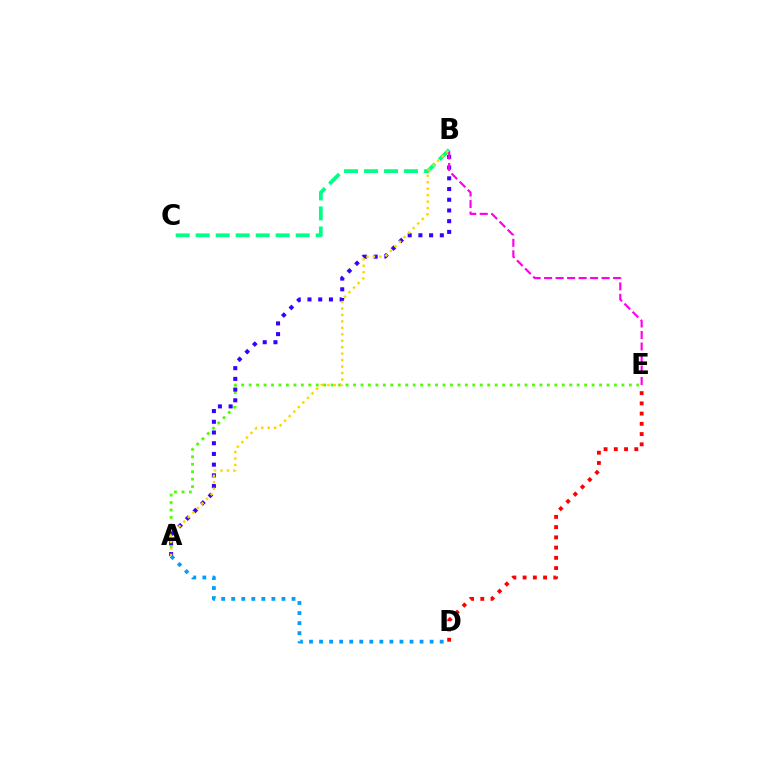{('B', 'C'): [{'color': '#00ff86', 'line_style': 'dashed', 'thickness': 2.72}], ('D', 'E'): [{'color': '#ff0000', 'line_style': 'dotted', 'thickness': 2.78}], ('A', 'D'): [{'color': '#009eff', 'line_style': 'dotted', 'thickness': 2.73}], ('A', 'E'): [{'color': '#4fff00', 'line_style': 'dotted', 'thickness': 2.03}], ('A', 'B'): [{'color': '#3700ff', 'line_style': 'dotted', 'thickness': 2.91}, {'color': '#ffd500', 'line_style': 'dotted', 'thickness': 1.75}], ('B', 'E'): [{'color': '#ff00ed', 'line_style': 'dashed', 'thickness': 1.56}]}